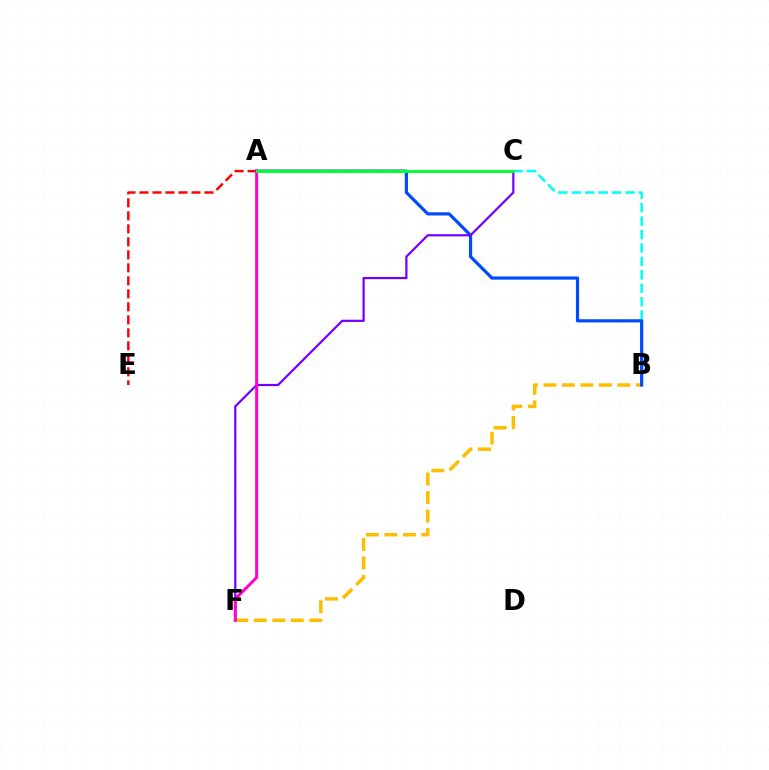{('B', 'C'): [{'color': '#00fff6', 'line_style': 'dashed', 'thickness': 1.82}], ('B', 'F'): [{'color': '#ffbd00', 'line_style': 'dashed', 'thickness': 2.51}], ('A', 'E'): [{'color': '#ff0000', 'line_style': 'dashed', 'thickness': 1.77}], ('A', 'B'): [{'color': '#004bff', 'line_style': 'solid', 'thickness': 2.3}], ('C', 'F'): [{'color': '#7200ff', 'line_style': 'solid', 'thickness': 1.59}], ('A', 'C'): [{'color': '#84ff00', 'line_style': 'dashed', 'thickness': 2.12}, {'color': '#00ff39', 'line_style': 'solid', 'thickness': 2.09}], ('A', 'F'): [{'color': '#ff00cf', 'line_style': 'solid', 'thickness': 2.17}]}